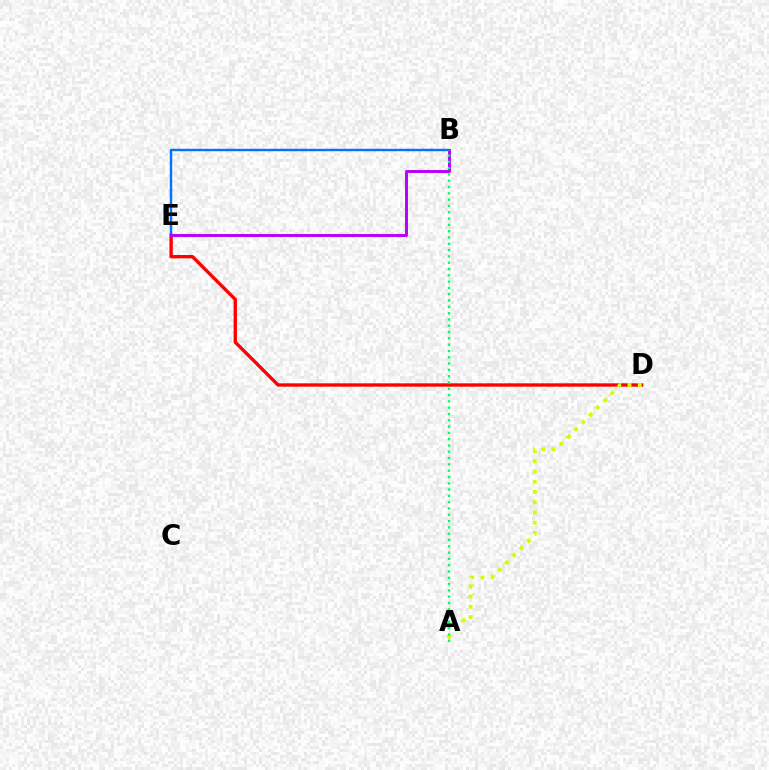{('B', 'E'): [{'color': '#0074ff', 'line_style': 'solid', 'thickness': 1.75}, {'color': '#b900ff', 'line_style': 'solid', 'thickness': 2.12}], ('D', 'E'): [{'color': '#ff0000', 'line_style': 'solid', 'thickness': 2.42}], ('A', 'D'): [{'color': '#d1ff00', 'line_style': 'dotted', 'thickness': 2.79}], ('A', 'B'): [{'color': '#00ff5c', 'line_style': 'dotted', 'thickness': 1.71}]}